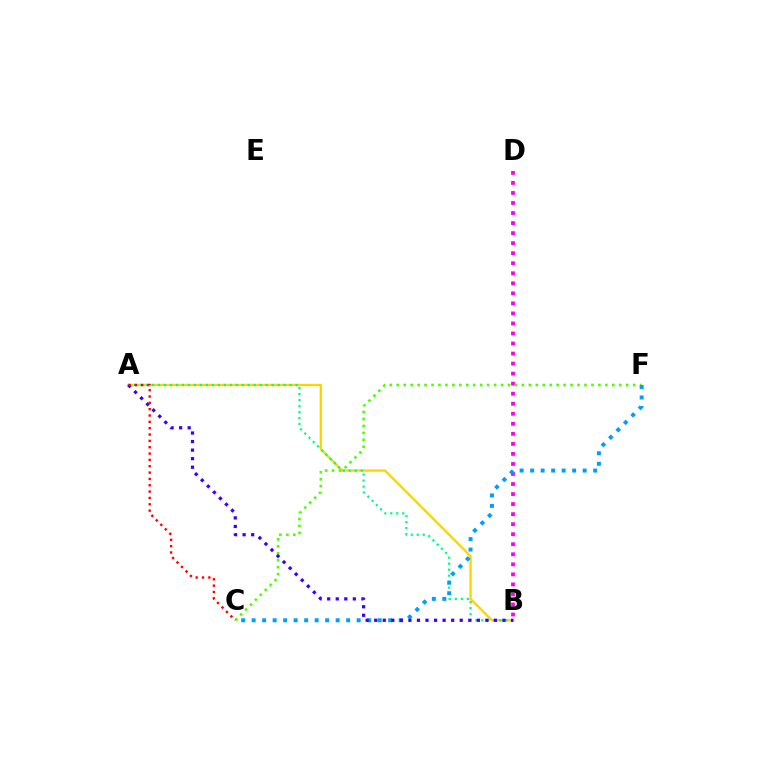{('A', 'B'): [{'color': '#ffd500', 'line_style': 'solid', 'thickness': 1.72}, {'color': '#00ff86', 'line_style': 'dotted', 'thickness': 1.63}, {'color': '#3700ff', 'line_style': 'dotted', 'thickness': 2.32}], ('B', 'D'): [{'color': '#ff00ed', 'line_style': 'dotted', 'thickness': 2.73}], ('C', 'F'): [{'color': '#4fff00', 'line_style': 'dotted', 'thickness': 1.89}, {'color': '#009eff', 'line_style': 'dotted', 'thickness': 2.85}], ('A', 'C'): [{'color': '#ff0000', 'line_style': 'dotted', 'thickness': 1.72}]}